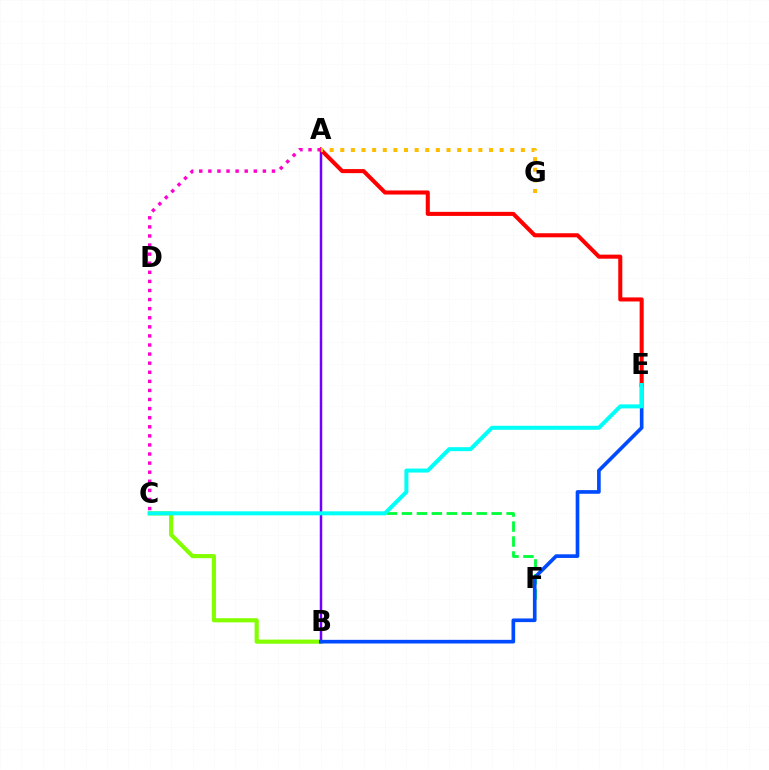{('B', 'C'): [{'color': '#84ff00', 'line_style': 'solid', 'thickness': 2.99}], ('A', 'B'): [{'color': '#7200ff', 'line_style': 'solid', 'thickness': 1.79}], ('C', 'F'): [{'color': '#00ff39', 'line_style': 'dashed', 'thickness': 2.03}], ('A', 'E'): [{'color': '#ff0000', 'line_style': 'solid', 'thickness': 2.93}], ('A', 'C'): [{'color': '#ff00cf', 'line_style': 'dotted', 'thickness': 2.47}], ('A', 'G'): [{'color': '#ffbd00', 'line_style': 'dotted', 'thickness': 2.89}], ('B', 'E'): [{'color': '#004bff', 'line_style': 'solid', 'thickness': 2.63}], ('C', 'E'): [{'color': '#00fff6', 'line_style': 'solid', 'thickness': 2.88}]}